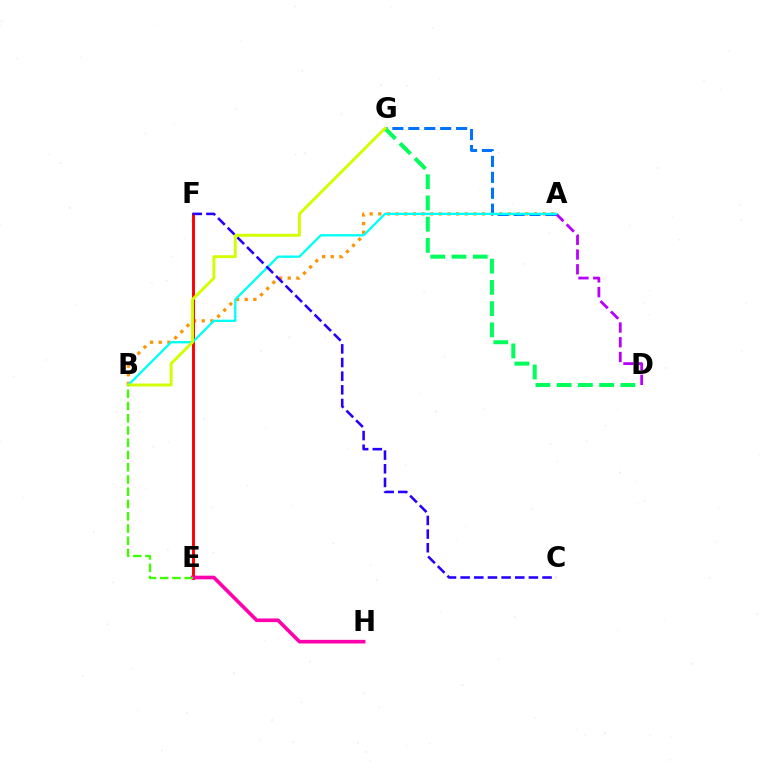{('A', 'B'): [{'color': '#ff9400', 'line_style': 'dotted', 'thickness': 2.35}, {'color': '#00fff6', 'line_style': 'solid', 'thickness': 1.67}], ('E', 'F'): [{'color': '#ff0000', 'line_style': 'solid', 'thickness': 2.1}], ('A', 'G'): [{'color': '#0074ff', 'line_style': 'dashed', 'thickness': 2.17}], ('A', 'D'): [{'color': '#b900ff', 'line_style': 'dashed', 'thickness': 2.0}], ('D', 'G'): [{'color': '#00ff5c', 'line_style': 'dashed', 'thickness': 2.88}], ('E', 'H'): [{'color': '#ff00ac', 'line_style': 'solid', 'thickness': 2.62}], ('B', 'G'): [{'color': '#d1ff00', 'line_style': 'solid', 'thickness': 2.1}], ('C', 'F'): [{'color': '#2500ff', 'line_style': 'dashed', 'thickness': 1.85}], ('B', 'E'): [{'color': '#3dff00', 'line_style': 'dashed', 'thickness': 1.66}]}